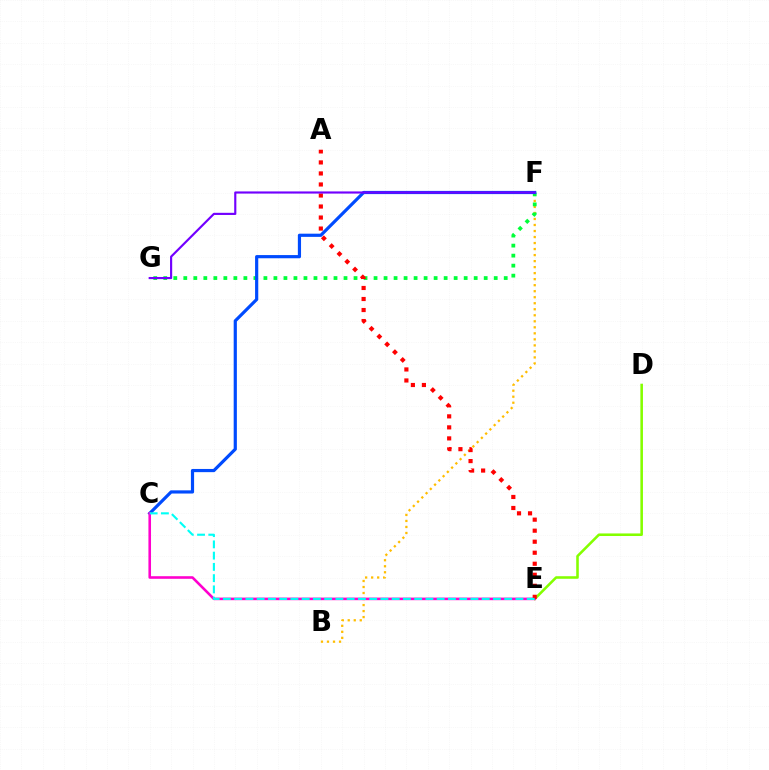{('D', 'E'): [{'color': '#84ff00', 'line_style': 'solid', 'thickness': 1.85}], ('B', 'F'): [{'color': '#ffbd00', 'line_style': 'dotted', 'thickness': 1.64}], ('F', 'G'): [{'color': '#00ff39', 'line_style': 'dotted', 'thickness': 2.72}, {'color': '#7200ff', 'line_style': 'solid', 'thickness': 1.55}], ('C', 'F'): [{'color': '#004bff', 'line_style': 'solid', 'thickness': 2.3}], ('C', 'E'): [{'color': '#ff00cf', 'line_style': 'solid', 'thickness': 1.87}, {'color': '#00fff6', 'line_style': 'dashed', 'thickness': 1.53}], ('A', 'E'): [{'color': '#ff0000', 'line_style': 'dotted', 'thickness': 2.99}]}